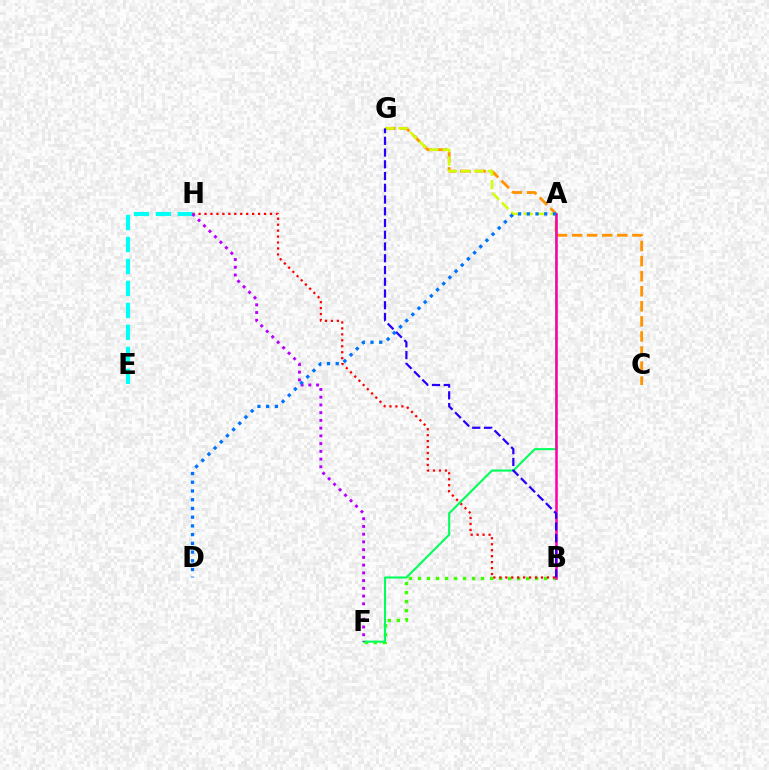{('B', 'F'): [{'color': '#3dff00', 'line_style': 'dotted', 'thickness': 2.45}], ('E', 'H'): [{'color': '#00fff6', 'line_style': 'dashed', 'thickness': 2.98}], ('C', 'G'): [{'color': '#ff9400', 'line_style': 'dashed', 'thickness': 2.05}], ('B', 'H'): [{'color': '#ff0000', 'line_style': 'dotted', 'thickness': 1.62}], ('A', 'F'): [{'color': '#00ff5c', 'line_style': 'solid', 'thickness': 1.51}], ('A', 'G'): [{'color': '#d1ff00', 'line_style': 'dashed', 'thickness': 1.8}], ('F', 'H'): [{'color': '#b900ff', 'line_style': 'dotted', 'thickness': 2.1}], ('A', 'B'): [{'color': '#ff00ac', 'line_style': 'solid', 'thickness': 1.84}], ('B', 'G'): [{'color': '#2500ff', 'line_style': 'dashed', 'thickness': 1.6}], ('A', 'D'): [{'color': '#0074ff', 'line_style': 'dotted', 'thickness': 2.37}]}